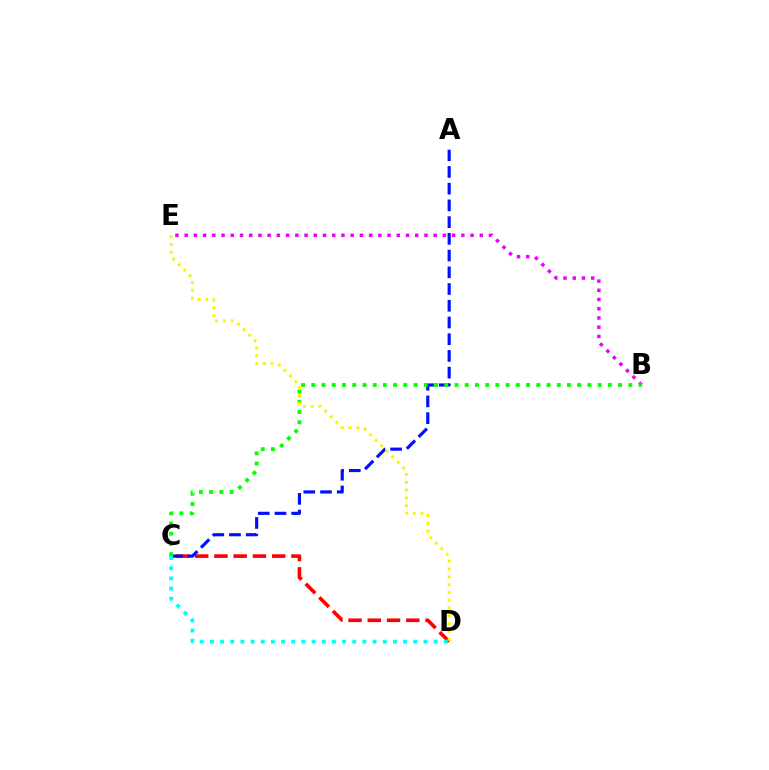{('C', 'D'): [{'color': '#ff0000', 'line_style': 'dashed', 'thickness': 2.61}, {'color': '#00fff6', 'line_style': 'dotted', 'thickness': 2.76}], ('A', 'C'): [{'color': '#0010ff', 'line_style': 'dashed', 'thickness': 2.27}], ('B', 'E'): [{'color': '#ee00ff', 'line_style': 'dotted', 'thickness': 2.51}], ('B', 'C'): [{'color': '#08ff00', 'line_style': 'dotted', 'thickness': 2.78}], ('D', 'E'): [{'color': '#fcf500', 'line_style': 'dotted', 'thickness': 2.12}]}